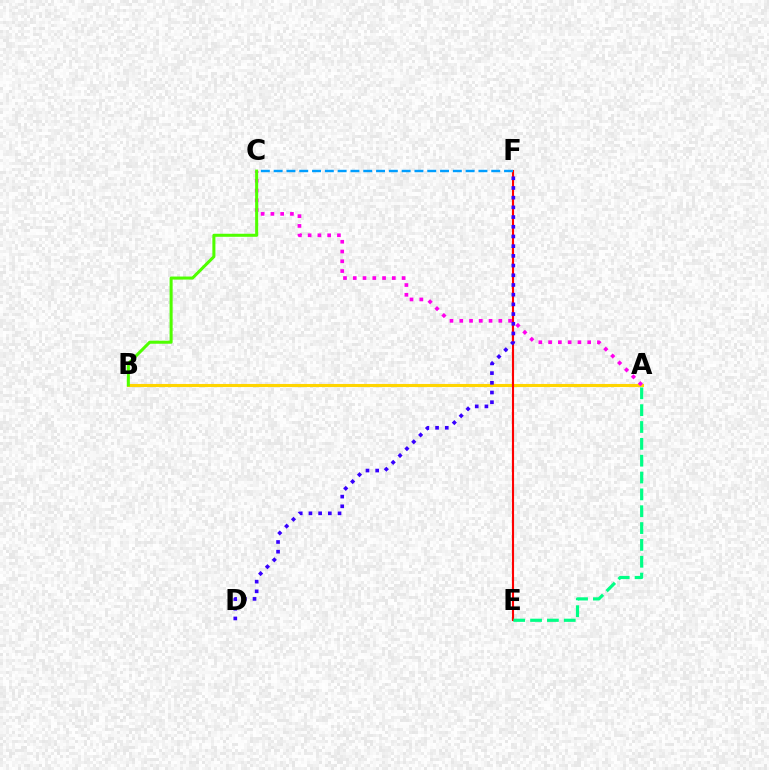{('A', 'B'): [{'color': '#ffd500', 'line_style': 'solid', 'thickness': 2.22}], ('E', 'F'): [{'color': '#ff0000', 'line_style': 'solid', 'thickness': 1.53}], ('A', 'E'): [{'color': '#00ff86', 'line_style': 'dashed', 'thickness': 2.29}], ('A', 'C'): [{'color': '#ff00ed', 'line_style': 'dotted', 'thickness': 2.65}], ('D', 'F'): [{'color': '#3700ff', 'line_style': 'dotted', 'thickness': 2.64}], ('B', 'C'): [{'color': '#4fff00', 'line_style': 'solid', 'thickness': 2.19}], ('C', 'F'): [{'color': '#009eff', 'line_style': 'dashed', 'thickness': 1.74}]}